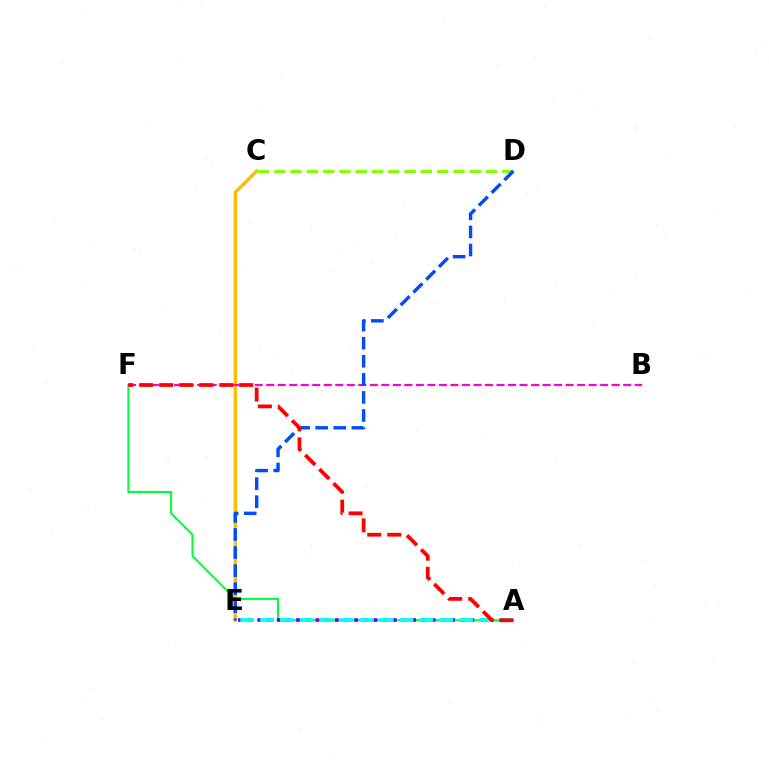{('A', 'F'): [{'color': '#00ff39', 'line_style': 'solid', 'thickness': 1.51}, {'color': '#ff0000', 'line_style': 'dashed', 'thickness': 2.72}], ('A', 'E'): [{'color': '#7200ff', 'line_style': 'dotted', 'thickness': 2.63}, {'color': '#00fff6', 'line_style': 'dashed', 'thickness': 2.71}], ('C', 'E'): [{'color': '#ffbd00', 'line_style': 'solid', 'thickness': 2.47}], ('C', 'D'): [{'color': '#84ff00', 'line_style': 'dashed', 'thickness': 2.21}], ('B', 'F'): [{'color': '#ff00cf', 'line_style': 'dashed', 'thickness': 1.56}], ('D', 'E'): [{'color': '#004bff', 'line_style': 'dashed', 'thickness': 2.45}]}